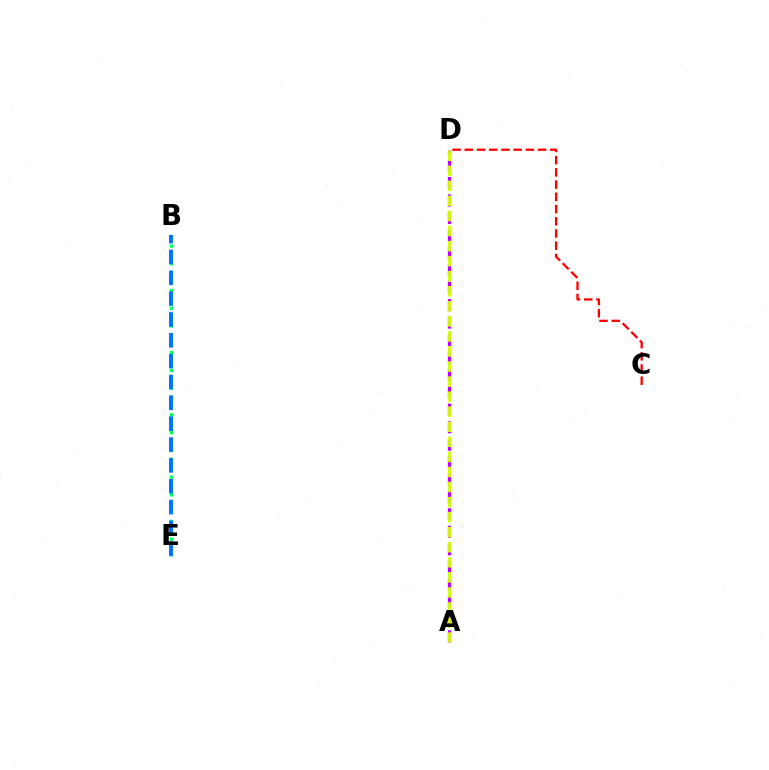{('A', 'D'): [{'color': '#b900ff', 'line_style': 'dashed', 'thickness': 2.37}, {'color': '#d1ff00', 'line_style': 'dashed', 'thickness': 2.05}], ('B', 'E'): [{'color': '#00ff5c', 'line_style': 'dotted', 'thickness': 2.41}, {'color': '#0074ff', 'line_style': 'dashed', 'thickness': 2.83}], ('C', 'D'): [{'color': '#ff0000', 'line_style': 'dashed', 'thickness': 1.66}]}